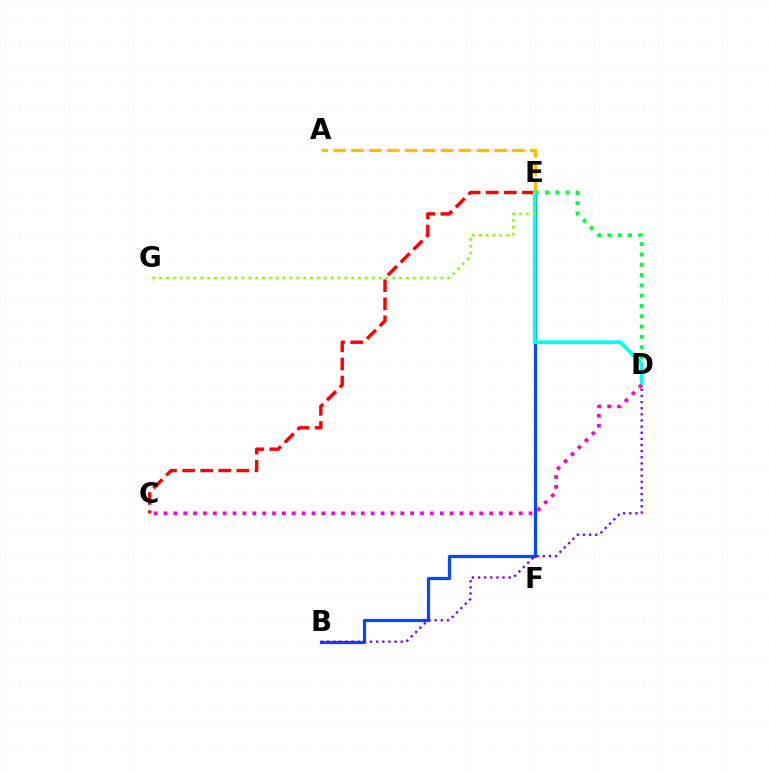{('A', 'E'): [{'color': '#ffbd00', 'line_style': 'dashed', 'thickness': 2.43}], ('C', 'E'): [{'color': '#ff0000', 'line_style': 'dashed', 'thickness': 2.46}], ('B', 'E'): [{'color': '#004bff', 'line_style': 'solid', 'thickness': 2.32}], ('D', 'E'): [{'color': '#00ff39', 'line_style': 'dotted', 'thickness': 2.8}, {'color': '#00fff6', 'line_style': 'solid', 'thickness': 2.69}], ('B', 'D'): [{'color': '#7200ff', 'line_style': 'dotted', 'thickness': 1.67}], ('C', 'D'): [{'color': '#ff00cf', 'line_style': 'dotted', 'thickness': 2.68}], ('E', 'G'): [{'color': '#84ff00', 'line_style': 'dotted', 'thickness': 1.86}]}